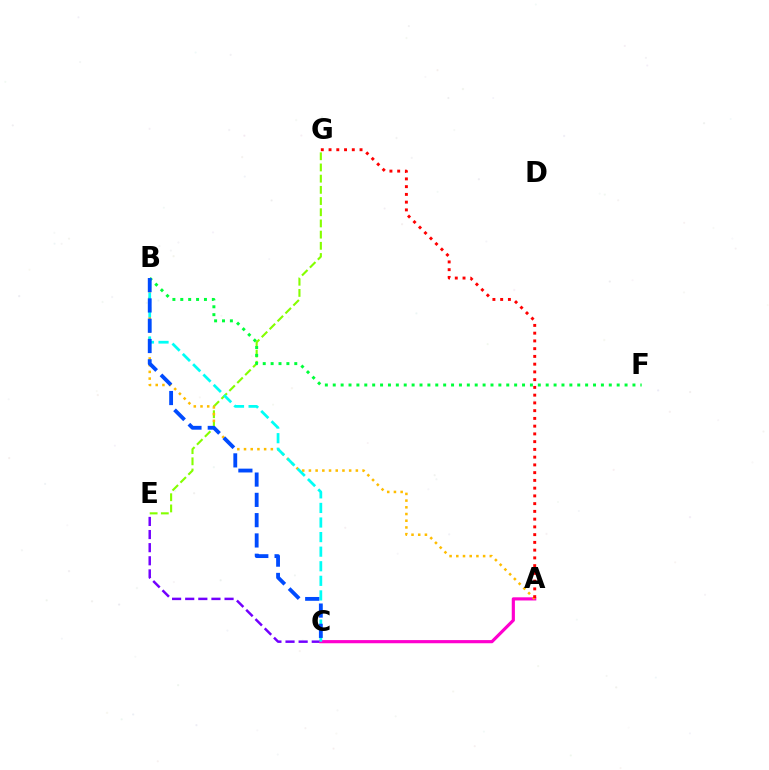{('C', 'E'): [{'color': '#7200ff', 'line_style': 'dashed', 'thickness': 1.78}], ('E', 'G'): [{'color': '#84ff00', 'line_style': 'dashed', 'thickness': 1.52}], ('A', 'C'): [{'color': '#ff00cf', 'line_style': 'solid', 'thickness': 2.28}], ('A', 'B'): [{'color': '#ffbd00', 'line_style': 'dotted', 'thickness': 1.82}], ('B', 'F'): [{'color': '#00ff39', 'line_style': 'dotted', 'thickness': 2.14}], ('A', 'G'): [{'color': '#ff0000', 'line_style': 'dotted', 'thickness': 2.11}], ('B', 'C'): [{'color': '#00fff6', 'line_style': 'dashed', 'thickness': 1.98}, {'color': '#004bff', 'line_style': 'dashed', 'thickness': 2.76}]}